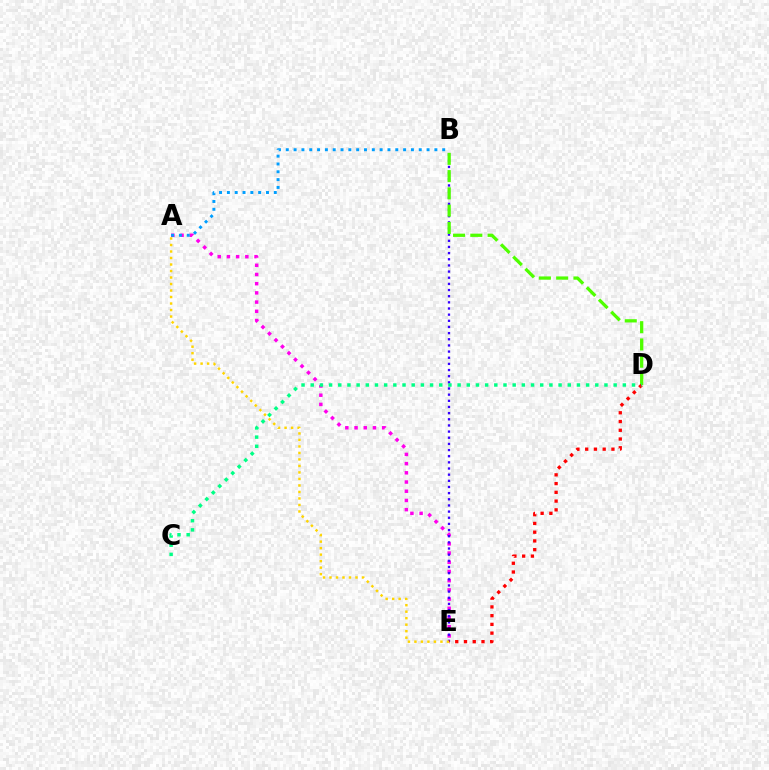{('A', 'E'): [{'color': '#ff00ed', 'line_style': 'dotted', 'thickness': 2.5}, {'color': '#ffd500', 'line_style': 'dotted', 'thickness': 1.77}], ('B', 'E'): [{'color': '#3700ff', 'line_style': 'dotted', 'thickness': 1.67}], ('B', 'D'): [{'color': '#4fff00', 'line_style': 'dashed', 'thickness': 2.35}], ('D', 'E'): [{'color': '#ff0000', 'line_style': 'dotted', 'thickness': 2.38}], ('A', 'B'): [{'color': '#009eff', 'line_style': 'dotted', 'thickness': 2.13}], ('C', 'D'): [{'color': '#00ff86', 'line_style': 'dotted', 'thickness': 2.49}]}